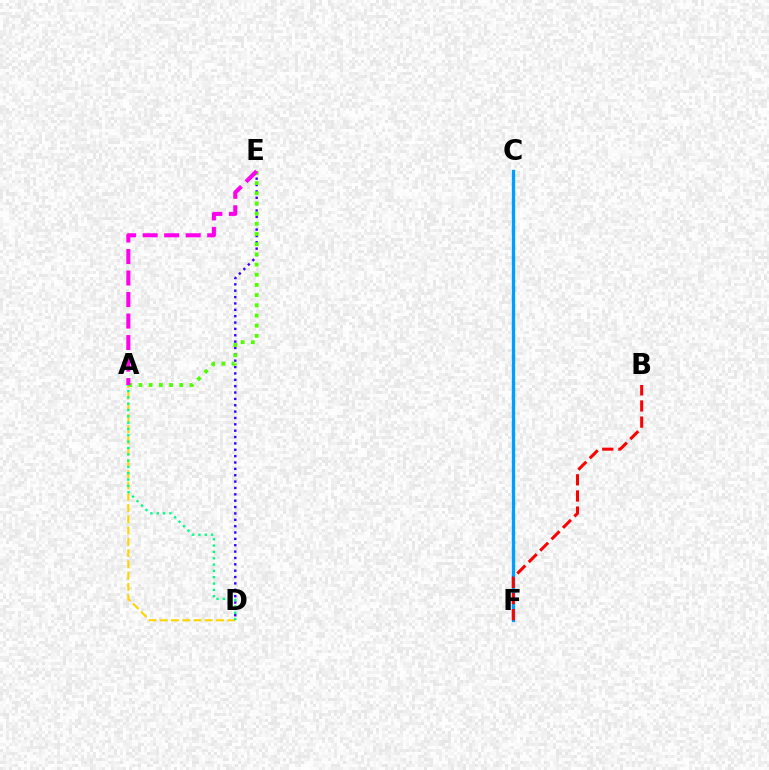{('D', 'E'): [{'color': '#3700ff', 'line_style': 'dotted', 'thickness': 1.73}], ('A', 'E'): [{'color': '#4fff00', 'line_style': 'dotted', 'thickness': 2.77}, {'color': '#ff00ed', 'line_style': 'dashed', 'thickness': 2.92}], ('A', 'D'): [{'color': '#ffd500', 'line_style': 'dashed', 'thickness': 1.53}, {'color': '#00ff86', 'line_style': 'dotted', 'thickness': 1.72}], ('C', 'F'): [{'color': '#009eff', 'line_style': 'solid', 'thickness': 2.41}], ('B', 'F'): [{'color': '#ff0000', 'line_style': 'dashed', 'thickness': 2.19}]}